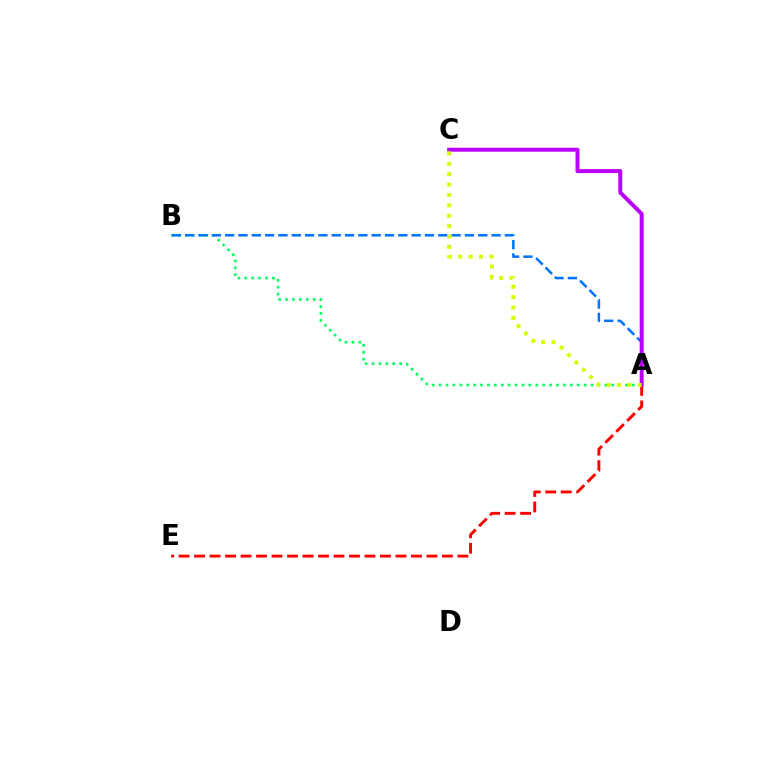{('A', 'E'): [{'color': '#ff0000', 'line_style': 'dashed', 'thickness': 2.1}], ('A', 'B'): [{'color': '#00ff5c', 'line_style': 'dotted', 'thickness': 1.88}, {'color': '#0074ff', 'line_style': 'dashed', 'thickness': 1.81}], ('A', 'C'): [{'color': '#b900ff', 'line_style': 'solid', 'thickness': 2.85}, {'color': '#d1ff00', 'line_style': 'dotted', 'thickness': 2.82}]}